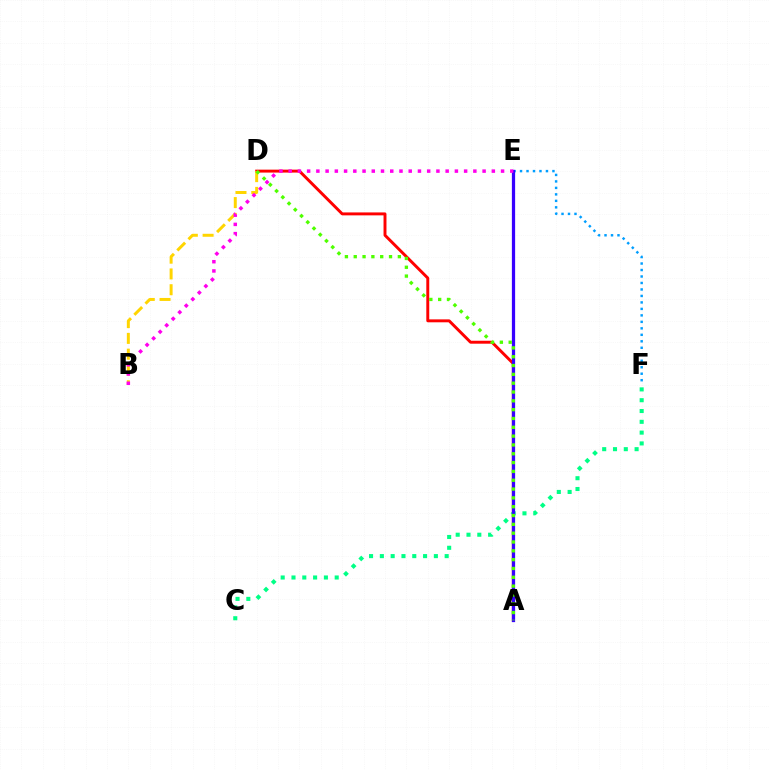{('A', 'D'): [{'color': '#ff0000', 'line_style': 'solid', 'thickness': 2.11}, {'color': '#4fff00', 'line_style': 'dotted', 'thickness': 2.4}], ('E', 'F'): [{'color': '#009eff', 'line_style': 'dotted', 'thickness': 1.76}], ('C', 'F'): [{'color': '#00ff86', 'line_style': 'dotted', 'thickness': 2.94}], ('B', 'D'): [{'color': '#ffd500', 'line_style': 'dashed', 'thickness': 2.14}], ('A', 'E'): [{'color': '#3700ff', 'line_style': 'solid', 'thickness': 2.33}], ('B', 'E'): [{'color': '#ff00ed', 'line_style': 'dotted', 'thickness': 2.51}]}